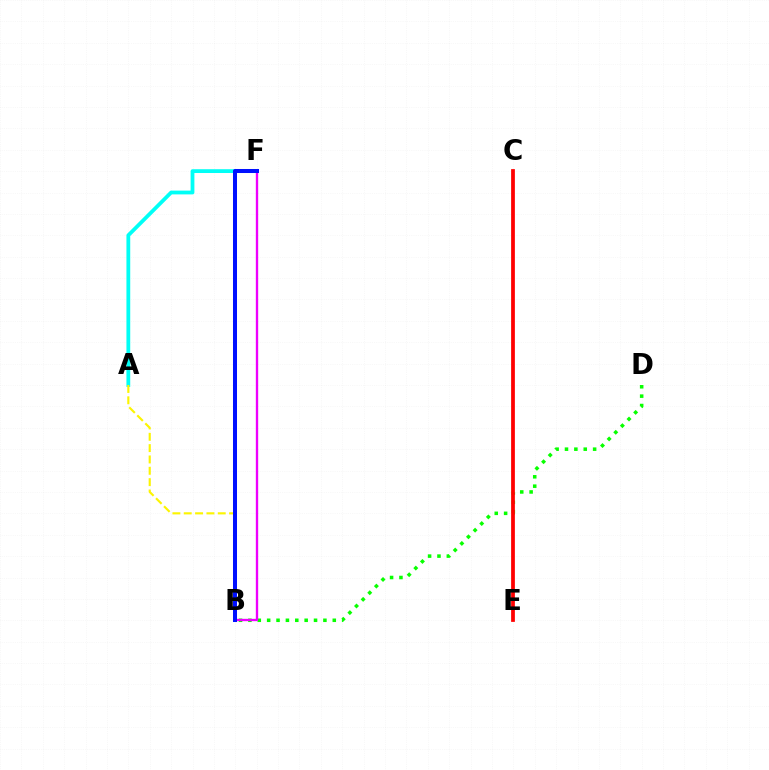{('B', 'D'): [{'color': '#08ff00', 'line_style': 'dotted', 'thickness': 2.55}], ('A', 'F'): [{'color': '#00fff6', 'line_style': 'solid', 'thickness': 2.73}], ('C', 'E'): [{'color': '#ff0000', 'line_style': 'solid', 'thickness': 2.71}], ('B', 'F'): [{'color': '#ee00ff', 'line_style': 'solid', 'thickness': 1.69}, {'color': '#0010ff', 'line_style': 'solid', 'thickness': 2.89}], ('A', 'B'): [{'color': '#fcf500', 'line_style': 'dashed', 'thickness': 1.54}]}